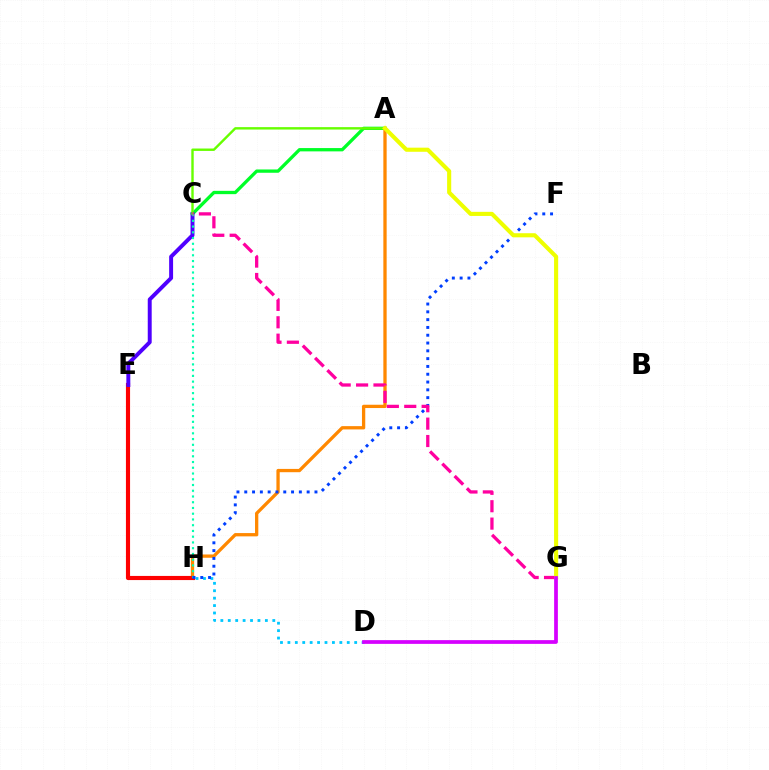{('A', 'C'): [{'color': '#00ff27', 'line_style': 'solid', 'thickness': 2.38}, {'color': '#66ff00', 'line_style': 'solid', 'thickness': 1.73}], ('A', 'H'): [{'color': '#ff8800', 'line_style': 'solid', 'thickness': 2.37}], ('E', 'H'): [{'color': '#ff0000', 'line_style': 'solid', 'thickness': 2.98}], ('C', 'E'): [{'color': '#4f00ff', 'line_style': 'solid', 'thickness': 2.84}], ('D', 'H'): [{'color': '#00c7ff', 'line_style': 'dotted', 'thickness': 2.02}], ('C', 'H'): [{'color': '#00ffaf', 'line_style': 'dotted', 'thickness': 1.56}], ('F', 'H'): [{'color': '#003fff', 'line_style': 'dotted', 'thickness': 2.12}], ('C', 'G'): [{'color': '#ff00a0', 'line_style': 'dashed', 'thickness': 2.36}], ('A', 'G'): [{'color': '#eeff00', 'line_style': 'solid', 'thickness': 2.96}], ('D', 'G'): [{'color': '#d600ff', 'line_style': 'solid', 'thickness': 2.69}]}